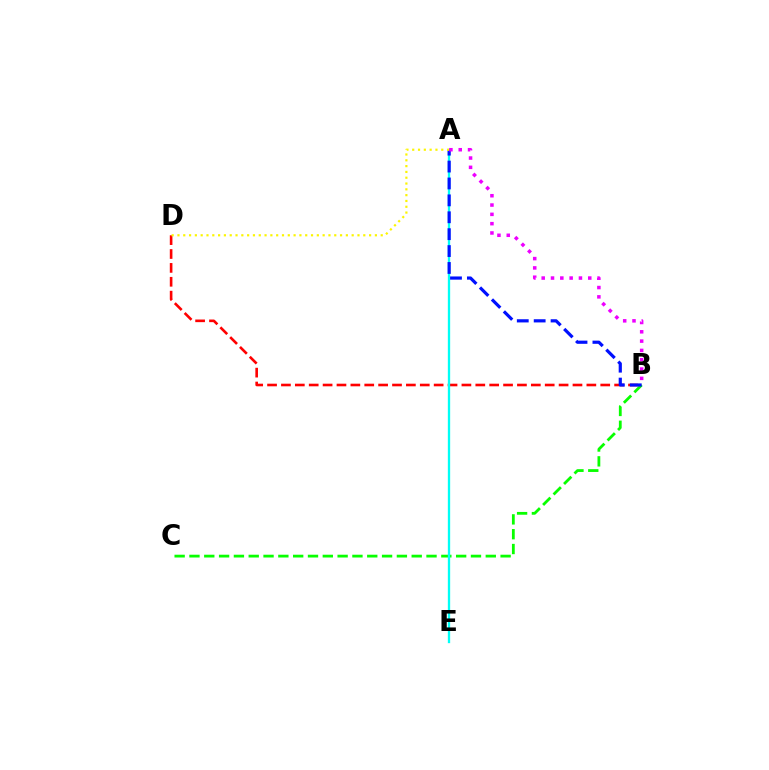{('B', 'C'): [{'color': '#08ff00', 'line_style': 'dashed', 'thickness': 2.01}], ('B', 'D'): [{'color': '#ff0000', 'line_style': 'dashed', 'thickness': 1.89}], ('A', 'E'): [{'color': '#00fff6', 'line_style': 'solid', 'thickness': 1.67}], ('A', 'B'): [{'color': '#0010ff', 'line_style': 'dashed', 'thickness': 2.3}, {'color': '#ee00ff', 'line_style': 'dotted', 'thickness': 2.53}], ('A', 'D'): [{'color': '#fcf500', 'line_style': 'dotted', 'thickness': 1.58}]}